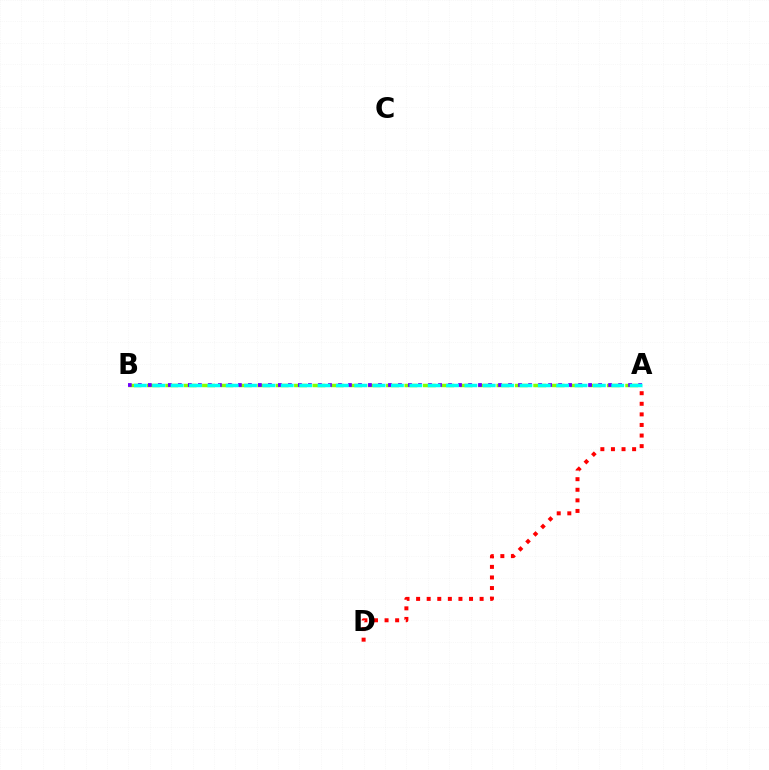{('A', 'B'): [{'color': '#84ff00', 'line_style': 'dashed', 'thickness': 2.5}, {'color': '#7200ff', 'line_style': 'dotted', 'thickness': 2.72}, {'color': '#00fff6', 'line_style': 'dashed', 'thickness': 2.49}], ('A', 'D'): [{'color': '#ff0000', 'line_style': 'dotted', 'thickness': 2.88}]}